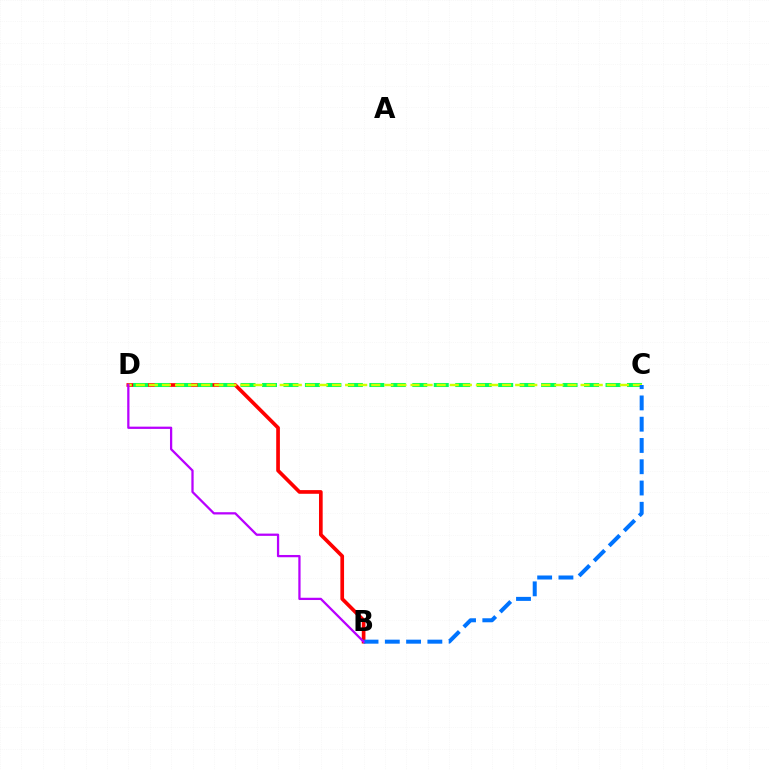{('B', 'D'): [{'color': '#ff0000', 'line_style': 'solid', 'thickness': 2.65}, {'color': '#b900ff', 'line_style': 'solid', 'thickness': 1.63}], ('C', 'D'): [{'color': '#00ff5c', 'line_style': 'dashed', 'thickness': 2.92}, {'color': '#d1ff00', 'line_style': 'dashed', 'thickness': 1.78}], ('B', 'C'): [{'color': '#0074ff', 'line_style': 'dashed', 'thickness': 2.89}]}